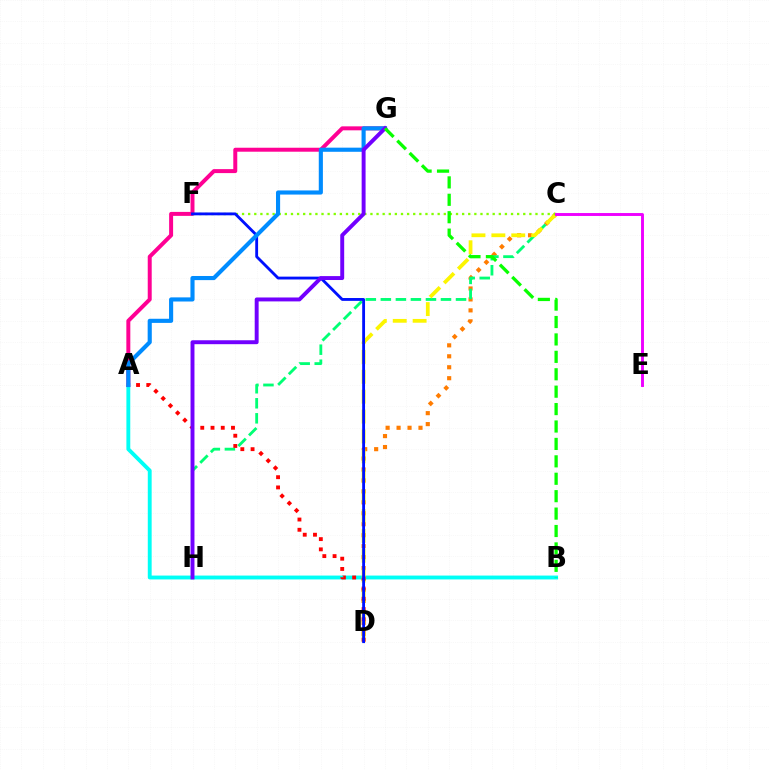{('C', 'D'): [{'color': '#ff7c00', 'line_style': 'dotted', 'thickness': 2.98}, {'color': '#fcf500', 'line_style': 'dashed', 'thickness': 2.7}], ('C', 'H'): [{'color': '#00ff74', 'line_style': 'dashed', 'thickness': 2.04}], ('A', 'B'): [{'color': '#00fff6', 'line_style': 'solid', 'thickness': 2.79}], ('A', 'G'): [{'color': '#ff0094', 'line_style': 'solid', 'thickness': 2.86}, {'color': '#008cff', 'line_style': 'solid', 'thickness': 2.97}], ('A', 'D'): [{'color': '#ff0000', 'line_style': 'dotted', 'thickness': 2.78}], ('C', 'F'): [{'color': '#84ff00', 'line_style': 'dotted', 'thickness': 1.66}], ('C', 'E'): [{'color': '#ee00ff', 'line_style': 'solid', 'thickness': 2.1}], ('D', 'F'): [{'color': '#0010ff', 'line_style': 'solid', 'thickness': 2.04}], ('G', 'H'): [{'color': '#7200ff', 'line_style': 'solid', 'thickness': 2.83}], ('B', 'G'): [{'color': '#08ff00', 'line_style': 'dashed', 'thickness': 2.37}]}